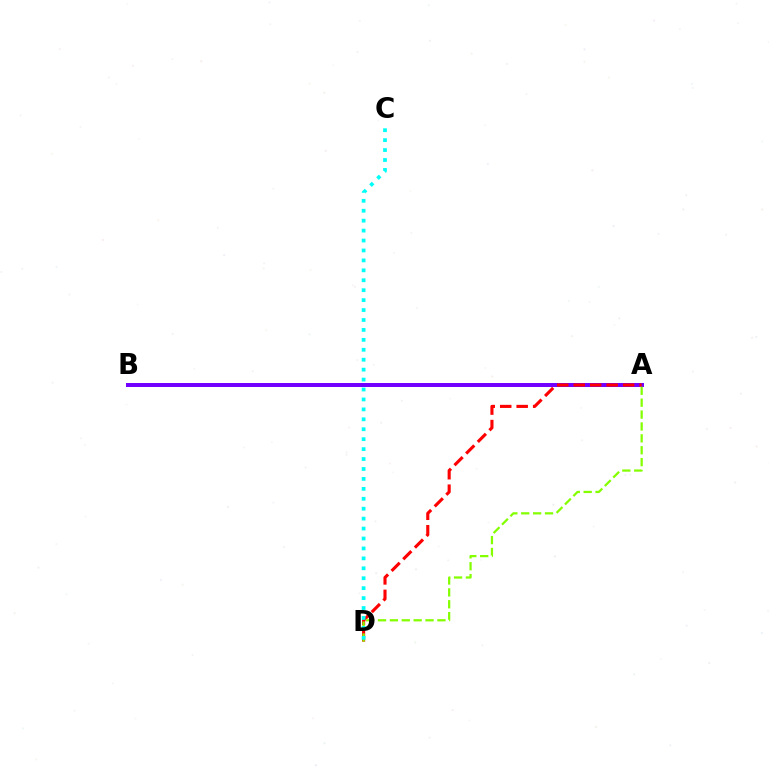{('A', 'B'): [{'color': '#7200ff', 'line_style': 'solid', 'thickness': 2.87}], ('A', 'D'): [{'color': '#ff0000', 'line_style': 'dashed', 'thickness': 2.24}, {'color': '#84ff00', 'line_style': 'dashed', 'thickness': 1.61}], ('C', 'D'): [{'color': '#00fff6', 'line_style': 'dotted', 'thickness': 2.7}]}